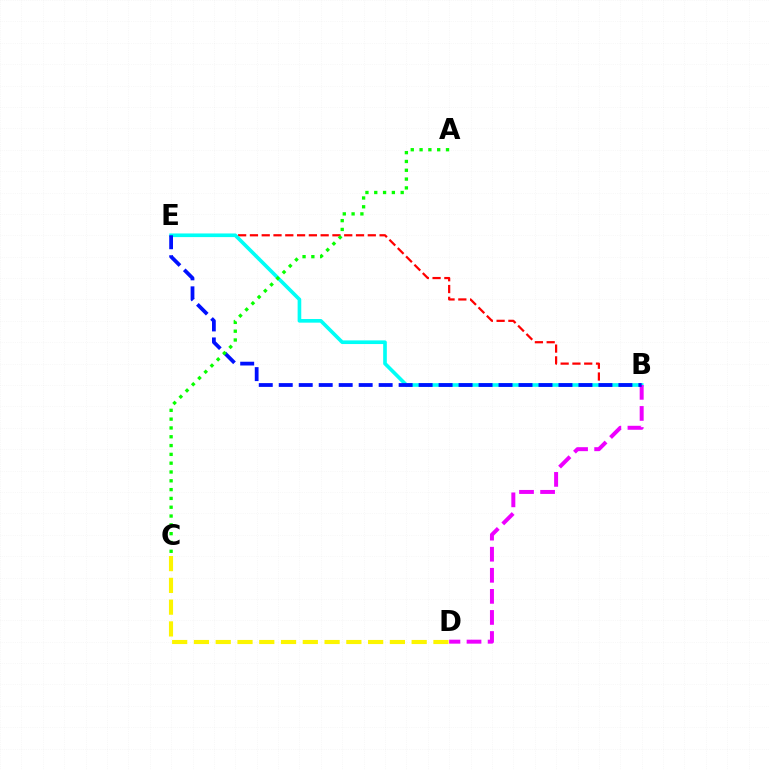{('B', 'E'): [{'color': '#ff0000', 'line_style': 'dashed', 'thickness': 1.6}, {'color': '#00fff6', 'line_style': 'solid', 'thickness': 2.63}, {'color': '#0010ff', 'line_style': 'dashed', 'thickness': 2.71}], ('B', 'D'): [{'color': '#ee00ff', 'line_style': 'dashed', 'thickness': 2.86}], ('C', 'D'): [{'color': '#fcf500', 'line_style': 'dashed', 'thickness': 2.96}], ('A', 'C'): [{'color': '#08ff00', 'line_style': 'dotted', 'thickness': 2.39}]}